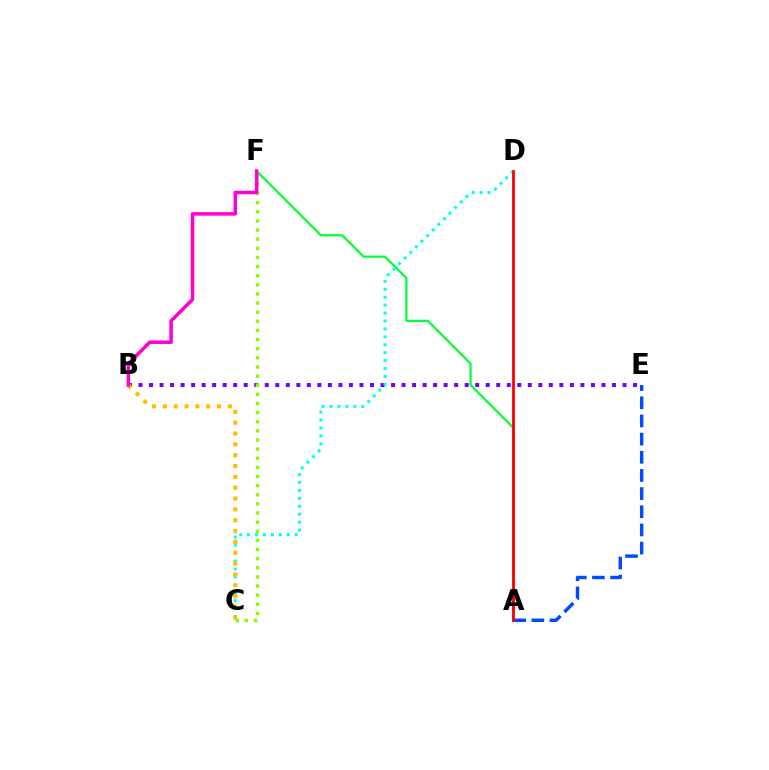{('A', 'E'): [{'color': '#004bff', 'line_style': 'dashed', 'thickness': 2.47}], ('B', 'E'): [{'color': '#7200ff', 'line_style': 'dotted', 'thickness': 2.86}], ('A', 'F'): [{'color': '#00ff39', 'line_style': 'solid', 'thickness': 1.59}], ('C', 'D'): [{'color': '#00fff6', 'line_style': 'dotted', 'thickness': 2.15}], ('A', 'D'): [{'color': '#ff0000', 'line_style': 'solid', 'thickness': 2.01}], ('B', 'C'): [{'color': '#ffbd00', 'line_style': 'dotted', 'thickness': 2.94}], ('C', 'F'): [{'color': '#84ff00', 'line_style': 'dotted', 'thickness': 2.48}], ('B', 'F'): [{'color': '#ff00cf', 'line_style': 'solid', 'thickness': 2.53}]}